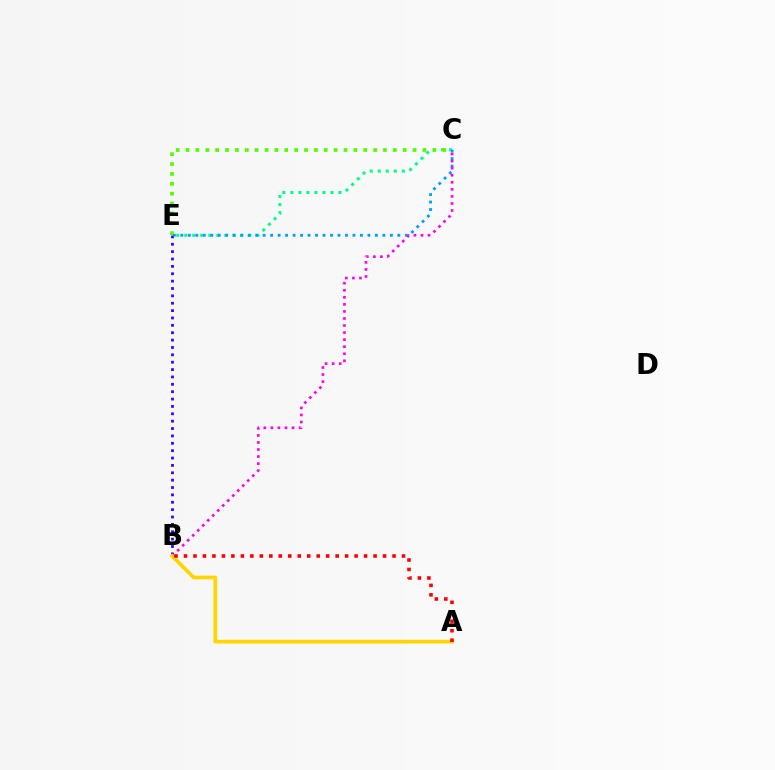{('B', 'E'): [{'color': '#3700ff', 'line_style': 'dotted', 'thickness': 2.0}], ('C', 'E'): [{'color': '#00ff86', 'line_style': 'dotted', 'thickness': 2.18}, {'color': '#4fff00', 'line_style': 'dotted', 'thickness': 2.68}, {'color': '#009eff', 'line_style': 'dotted', 'thickness': 2.03}], ('B', 'C'): [{'color': '#ff00ed', 'line_style': 'dotted', 'thickness': 1.92}], ('A', 'B'): [{'color': '#ffd500', 'line_style': 'solid', 'thickness': 2.67}, {'color': '#ff0000', 'line_style': 'dotted', 'thickness': 2.58}]}